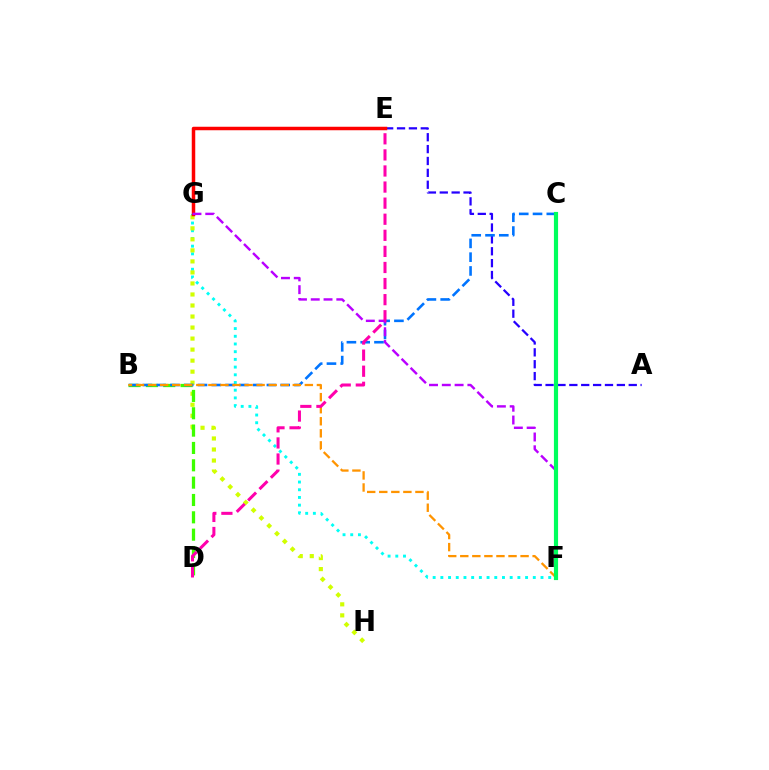{('F', 'G'): [{'color': '#00fff6', 'line_style': 'dotted', 'thickness': 2.09}, {'color': '#b900ff', 'line_style': 'dashed', 'thickness': 1.74}], ('G', 'H'): [{'color': '#d1ff00', 'line_style': 'dotted', 'thickness': 3.0}], ('A', 'E'): [{'color': '#2500ff', 'line_style': 'dashed', 'thickness': 1.61}], ('B', 'D'): [{'color': '#3dff00', 'line_style': 'dashed', 'thickness': 2.36}], ('E', 'G'): [{'color': '#ff0000', 'line_style': 'solid', 'thickness': 2.51}], ('B', 'C'): [{'color': '#0074ff', 'line_style': 'dashed', 'thickness': 1.87}], ('B', 'F'): [{'color': '#ff9400', 'line_style': 'dashed', 'thickness': 1.64}], ('C', 'F'): [{'color': '#00ff5c', 'line_style': 'solid', 'thickness': 3.0}], ('D', 'E'): [{'color': '#ff00ac', 'line_style': 'dashed', 'thickness': 2.18}]}